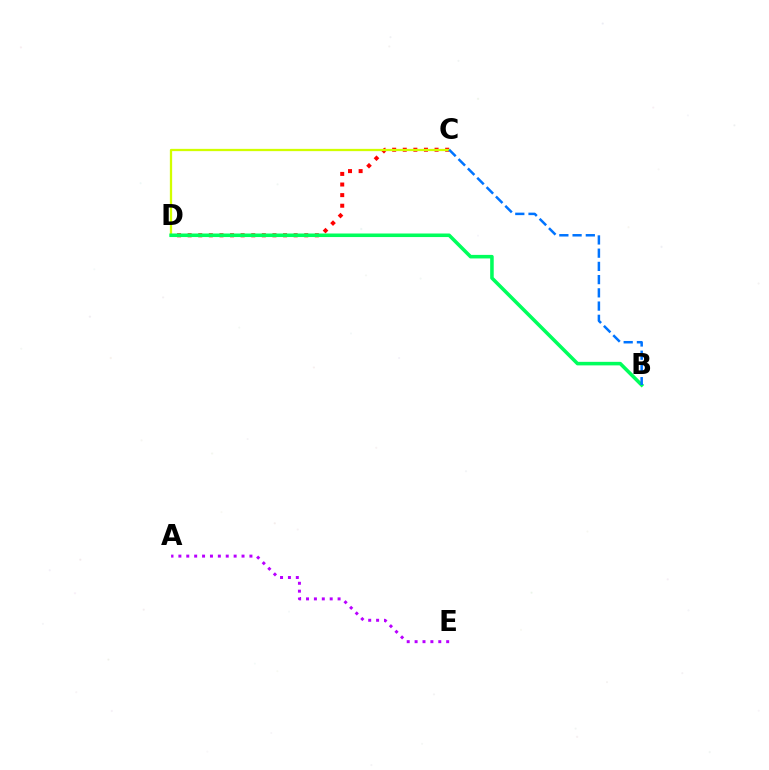{('C', 'D'): [{'color': '#ff0000', 'line_style': 'dotted', 'thickness': 2.88}, {'color': '#d1ff00', 'line_style': 'solid', 'thickness': 1.64}], ('A', 'E'): [{'color': '#b900ff', 'line_style': 'dotted', 'thickness': 2.14}], ('B', 'D'): [{'color': '#00ff5c', 'line_style': 'solid', 'thickness': 2.56}], ('B', 'C'): [{'color': '#0074ff', 'line_style': 'dashed', 'thickness': 1.8}]}